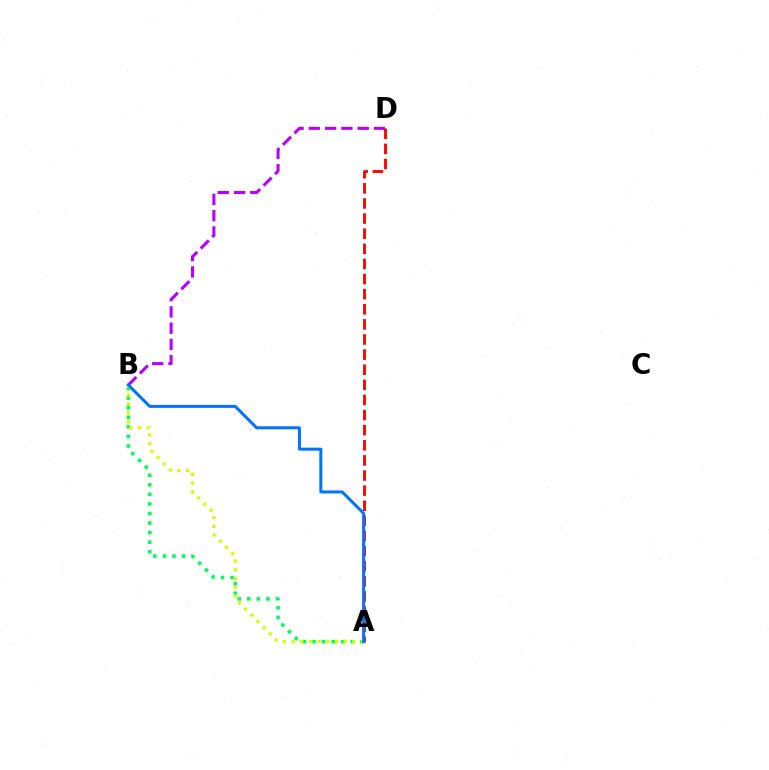{('B', 'D'): [{'color': '#b900ff', 'line_style': 'dashed', 'thickness': 2.21}], ('A', 'D'): [{'color': '#ff0000', 'line_style': 'dashed', 'thickness': 2.05}], ('A', 'B'): [{'color': '#00ff5c', 'line_style': 'dotted', 'thickness': 2.6}, {'color': '#d1ff00', 'line_style': 'dotted', 'thickness': 2.37}, {'color': '#0074ff', 'line_style': 'solid', 'thickness': 2.17}]}